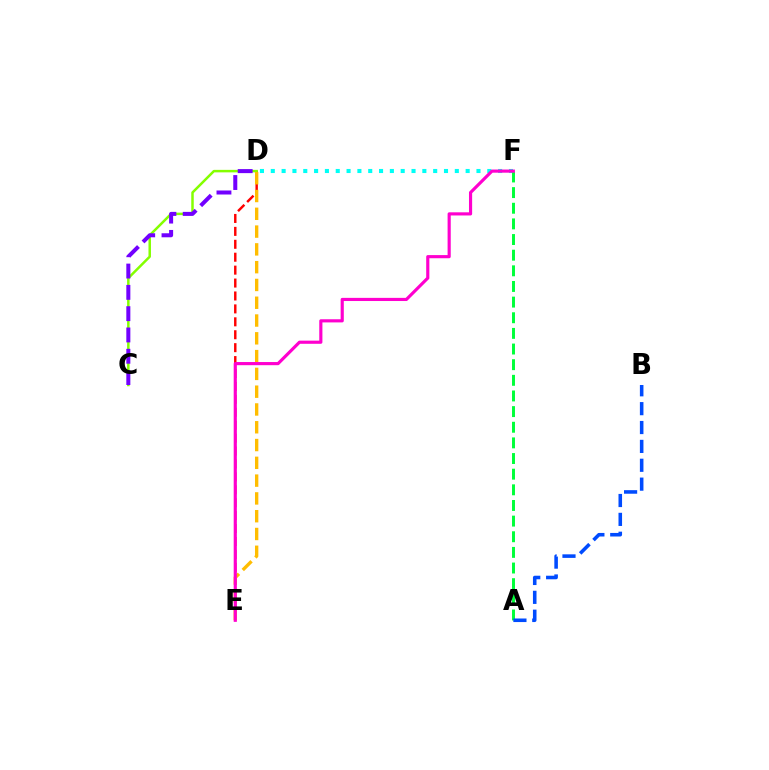{('D', 'F'): [{'color': '#00fff6', 'line_style': 'dotted', 'thickness': 2.94}], ('D', 'E'): [{'color': '#ff0000', 'line_style': 'dashed', 'thickness': 1.76}, {'color': '#ffbd00', 'line_style': 'dashed', 'thickness': 2.42}], ('C', 'D'): [{'color': '#84ff00', 'line_style': 'solid', 'thickness': 1.8}, {'color': '#7200ff', 'line_style': 'dashed', 'thickness': 2.89}], ('A', 'F'): [{'color': '#00ff39', 'line_style': 'dashed', 'thickness': 2.13}], ('A', 'B'): [{'color': '#004bff', 'line_style': 'dashed', 'thickness': 2.56}], ('E', 'F'): [{'color': '#ff00cf', 'line_style': 'solid', 'thickness': 2.27}]}